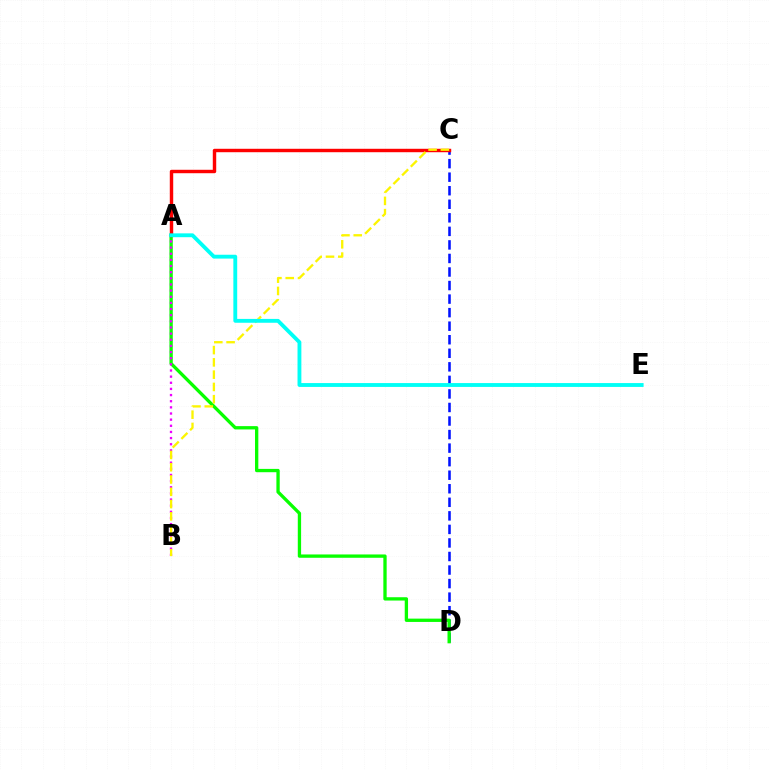{('C', 'D'): [{'color': '#0010ff', 'line_style': 'dashed', 'thickness': 1.84}], ('A', 'D'): [{'color': '#08ff00', 'line_style': 'solid', 'thickness': 2.39}], ('A', 'B'): [{'color': '#ee00ff', 'line_style': 'dotted', 'thickness': 1.67}], ('A', 'C'): [{'color': '#ff0000', 'line_style': 'solid', 'thickness': 2.47}], ('B', 'C'): [{'color': '#fcf500', 'line_style': 'dashed', 'thickness': 1.67}], ('A', 'E'): [{'color': '#00fff6', 'line_style': 'solid', 'thickness': 2.77}]}